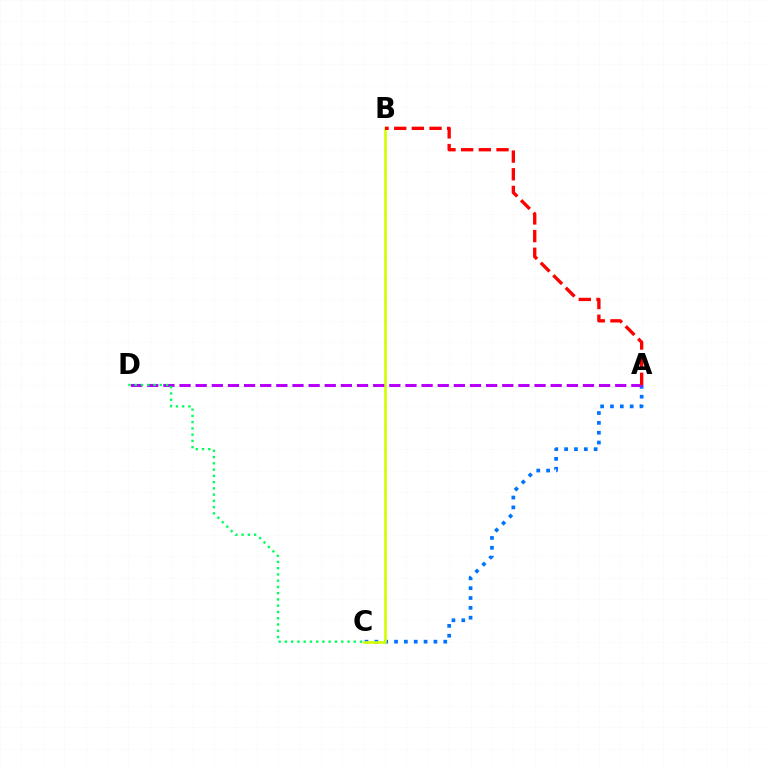{('A', 'C'): [{'color': '#0074ff', 'line_style': 'dotted', 'thickness': 2.68}], ('B', 'C'): [{'color': '#d1ff00', 'line_style': 'solid', 'thickness': 1.91}], ('A', 'D'): [{'color': '#b900ff', 'line_style': 'dashed', 'thickness': 2.19}], ('C', 'D'): [{'color': '#00ff5c', 'line_style': 'dotted', 'thickness': 1.7}], ('A', 'B'): [{'color': '#ff0000', 'line_style': 'dashed', 'thickness': 2.4}]}